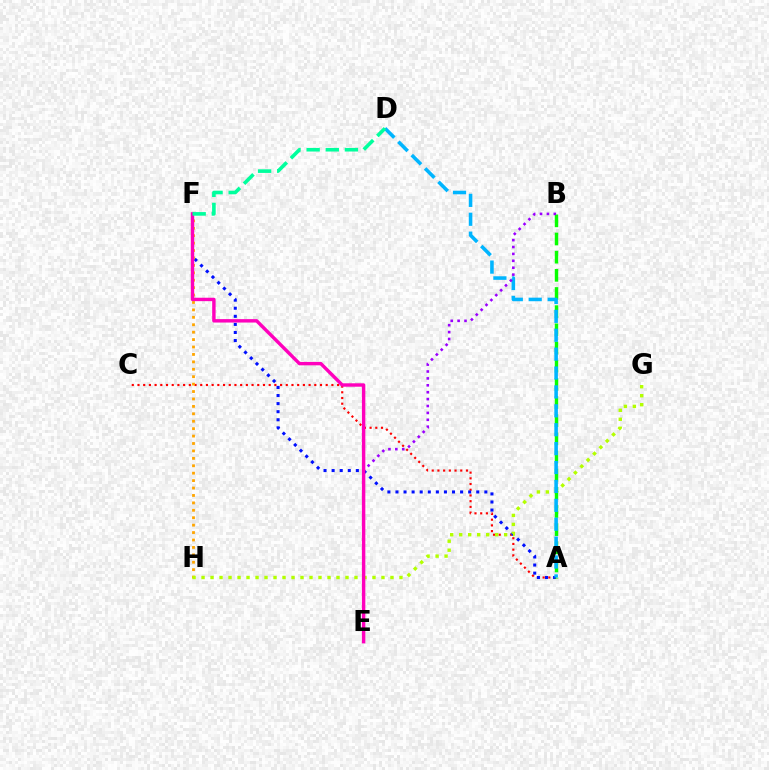{('A', 'C'): [{'color': '#ff0000', 'line_style': 'dotted', 'thickness': 1.55}], ('A', 'F'): [{'color': '#0010ff', 'line_style': 'dotted', 'thickness': 2.19}], ('F', 'H'): [{'color': '#ffa500', 'line_style': 'dotted', 'thickness': 2.02}], ('G', 'H'): [{'color': '#b3ff00', 'line_style': 'dotted', 'thickness': 2.44}], ('A', 'B'): [{'color': '#08ff00', 'line_style': 'dashed', 'thickness': 2.47}], ('A', 'D'): [{'color': '#00b5ff', 'line_style': 'dashed', 'thickness': 2.57}], ('B', 'E'): [{'color': '#9b00ff', 'line_style': 'dotted', 'thickness': 1.87}], ('E', 'F'): [{'color': '#ff00bd', 'line_style': 'solid', 'thickness': 2.46}], ('D', 'F'): [{'color': '#00ff9d', 'line_style': 'dashed', 'thickness': 2.6}]}